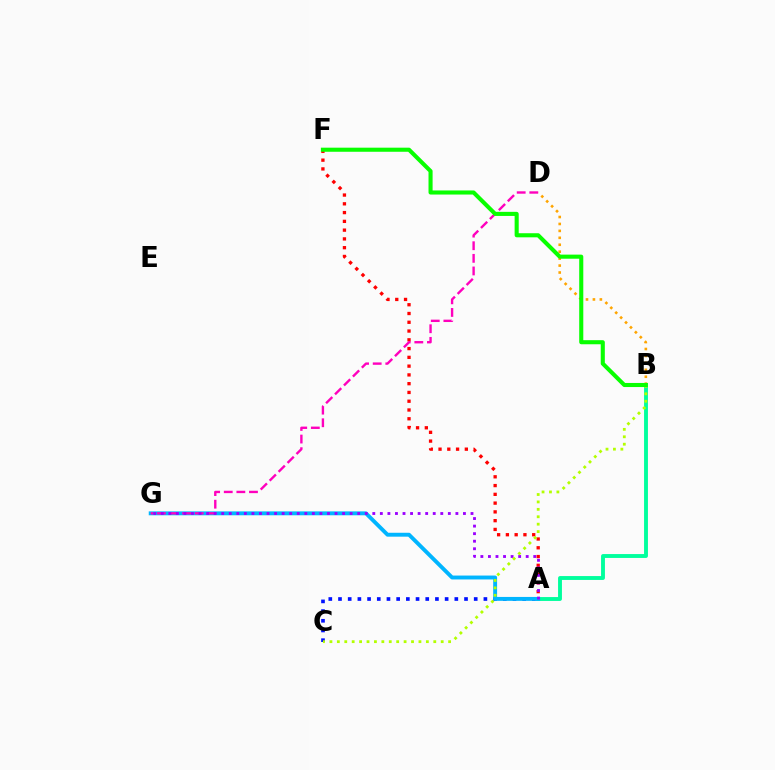{('A', 'B'): [{'color': '#00ff9d', 'line_style': 'solid', 'thickness': 2.79}], ('A', 'C'): [{'color': '#0010ff', 'line_style': 'dotted', 'thickness': 2.63}], ('A', 'F'): [{'color': '#ff0000', 'line_style': 'dotted', 'thickness': 2.38}], ('A', 'G'): [{'color': '#00b5ff', 'line_style': 'solid', 'thickness': 2.81}, {'color': '#9b00ff', 'line_style': 'dotted', 'thickness': 2.05}], ('D', 'G'): [{'color': '#ff00bd', 'line_style': 'dashed', 'thickness': 1.71}], ('B', 'D'): [{'color': '#ffa500', 'line_style': 'dotted', 'thickness': 1.89}], ('B', 'C'): [{'color': '#b3ff00', 'line_style': 'dotted', 'thickness': 2.02}], ('B', 'F'): [{'color': '#08ff00', 'line_style': 'solid', 'thickness': 2.94}]}